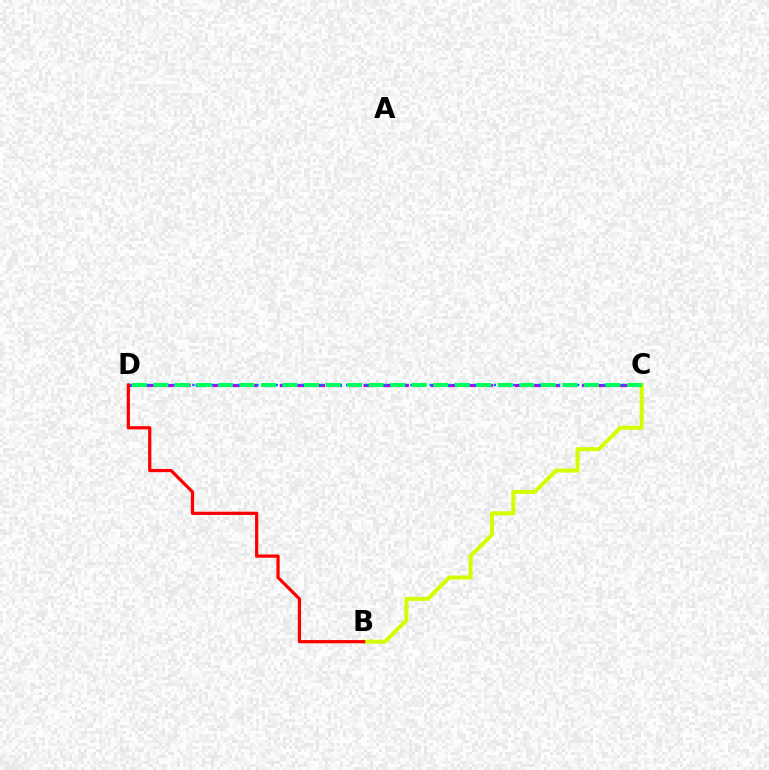{('C', 'D'): [{'color': '#b900ff', 'line_style': 'dashed', 'thickness': 2.28}, {'color': '#0074ff', 'line_style': 'dotted', 'thickness': 1.74}, {'color': '#00ff5c', 'line_style': 'dashed', 'thickness': 2.93}], ('B', 'C'): [{'color': '#d1ff00', 'line_style': 'solid', 'thickness': 2.88}], ('B', 'D'): [{'color': '#ff0000', 'line_style': 'solid', 'thickness': 2.32}]}